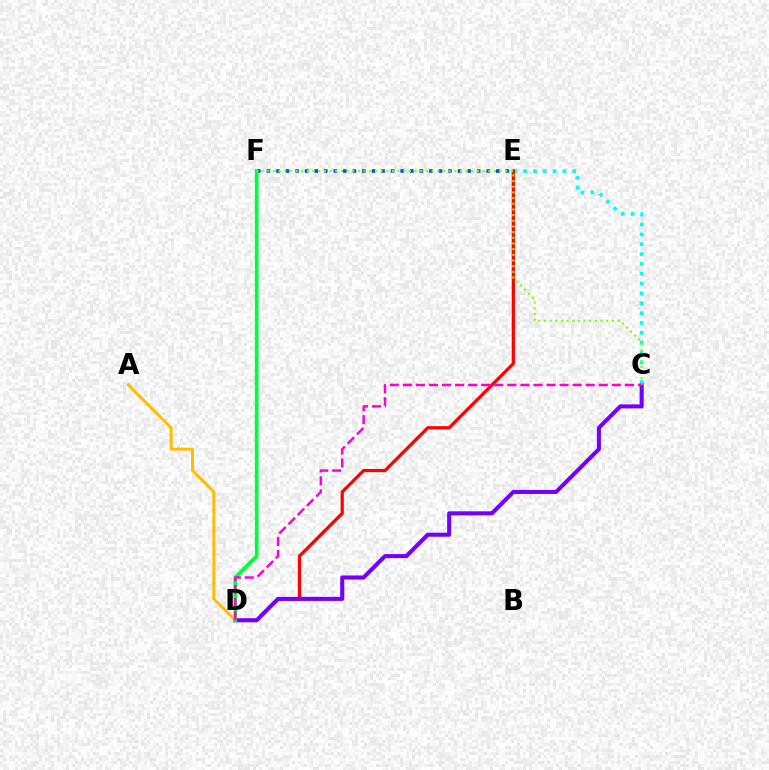{('C', 'E'): [{'color': '#00fff6', 'line_style': 'dotted', 'thickness': 2.67}], ('D', 'E'): [{'color': '#ff0000', 'line_style': 'solid', 'thickness': 2.31}], ('C', 'D'): [{'color': '#7200ff', 'line_style': 'solid', 'thickness': 2.92}, {'color': '#ff00cf', 'line_style': 'dashed', 'thickness': 1.77}], ('A', 'D'): [{'color': '#ffbd00', 'line_style': 'solid', 'thickness': 2.15}], ('E', 'F'): [{'color': '#004bff', 'line_style': 'dotted', 'thickness': 2.6}], ('D', 'F'): [{'color': '#00ff39', 'line_style': 'solid', 'thickness': 2.65}], ('C', 'F'): [{'color': '#84ff00', 'line_style': 'dotted', 'thickness': 1.54}]}